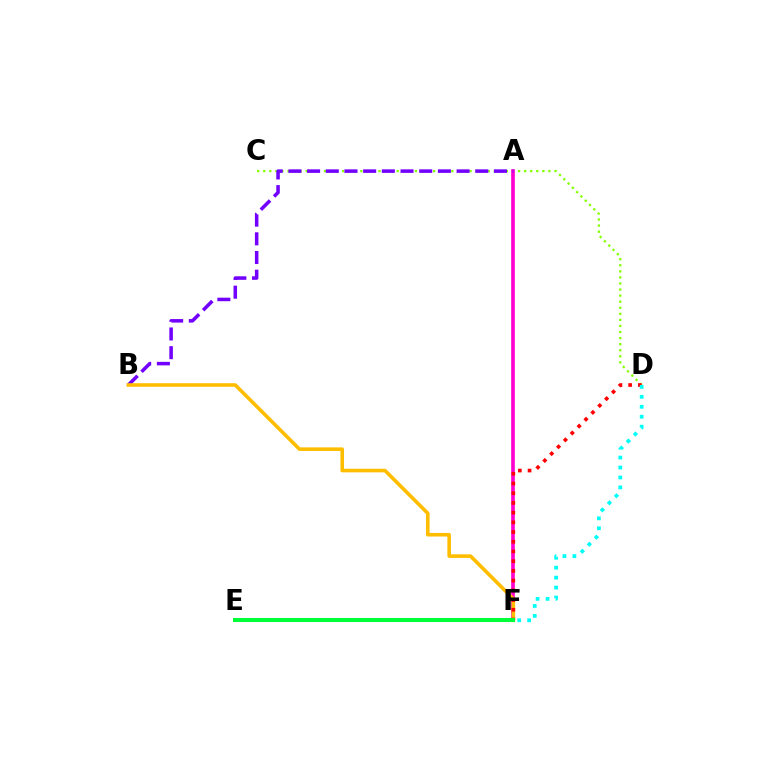{('C', 'D'): [{'color': '#84ff00', 'line_style': 'dotted', 'thickness': 1.65}], ('A', 'F'): [{'color': '#ff00cf', 'line_style': 'solid', 'thickness': 2.63}], ('A', 'B'): [{'color': '#7200ff', 'line_style': 'dashed', 'thickness': 2.54}], ('B', 'F'): [{'color': '#ffbd00', 'line_style': 'solid', 'thickness': 2.59}], ('E', 'F'): [{'color': '#004bff', 'line_style': 'solid', 'thickness': 2.0}, {'color': '#00ff39', 'line_style': 'solid', 'thickness': 2.9}], ('D', 'F'): [{'color': '#ff0000', 'line_style': 'dotted', 'thickness': 2.64}, {'color': '#00fff6', 'line_style': 'dotted', 'thickness': 2.7}]}